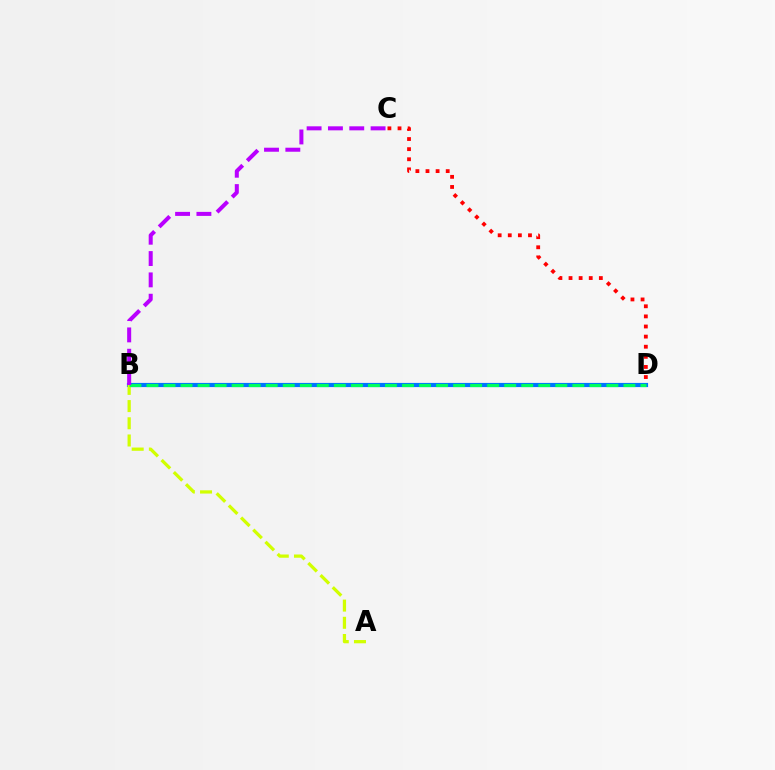{('B', 'D'): [{'color': '#0074ff', 'line_style': 'solid', 'thickness': 3.0}, {'color': '#00ff5c', 'line_style': 'dashed', 'thickness': 2.31}], ('C', 'D'): [{'color': '#ff0000', 'line_style': 'dotted', 'thickness': 2.75}], ('A', 'B'): [{'color': '#d1ff00', 'line_style': 'dashed', 'thickness': 2.34}], ('B', 'C'): [{'color': '#b900ff', 'line_style': 'dashed', 'thickness': 2.9}]}